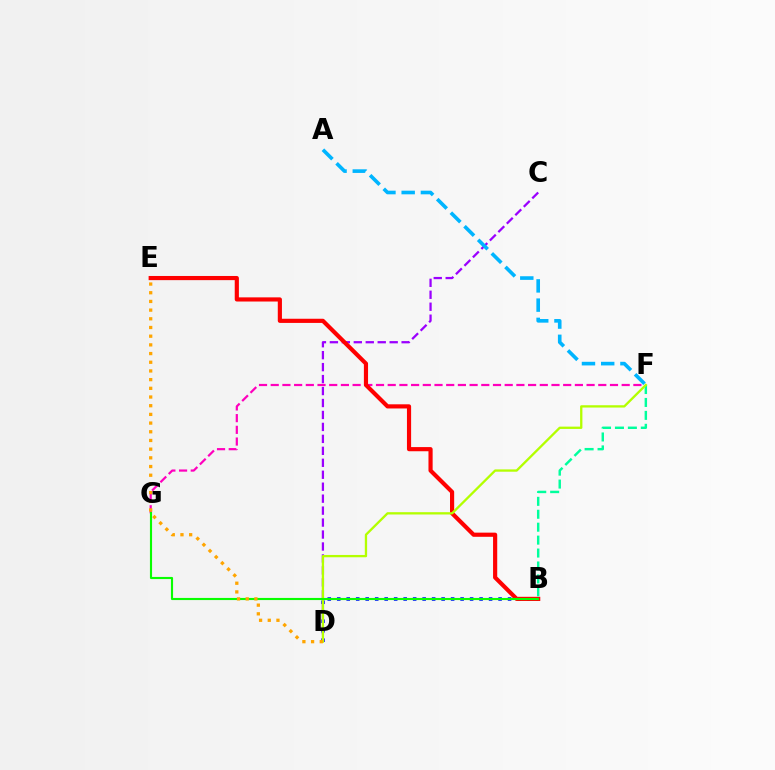{('B', 'D'): [{'color': '#0010ff', 'line_style': 'dotted', 'thickness': 2.58}], ('C', 'D'): [{'color': '#9b00ff', 'line_style': 'dashed', 'thickness': 1.62}], ('F', 'G'): [{'color': '#ff00bd', 'line_style': 'dashed', 'thickness': 1.59}], ('B', 'E'): [{'color': '#ff0000', 'line_style': 'solid', 'thickness': 3.0}], ('B', 'F'): [{'color': '#00ff9d', 'line_style': 'dashed', 'thickness': 1.76}], ('D', 'F'): [{'color': '#b3ff00', 'line_style': 'solid', 'thickness': 1.66}], ('B', 'G'): [{'color': '#08ff00', 'line_style': 'solid', 'thickness': 1.53}], ('A', 'F'): [{'color': '#00b5ff', 'line_style': 'dashed', 'thickness': 2.61}], ('D', 'E'): [{'color': '#ffa500', 'line_style': 'dotted', 'thickness': 2.36}]}